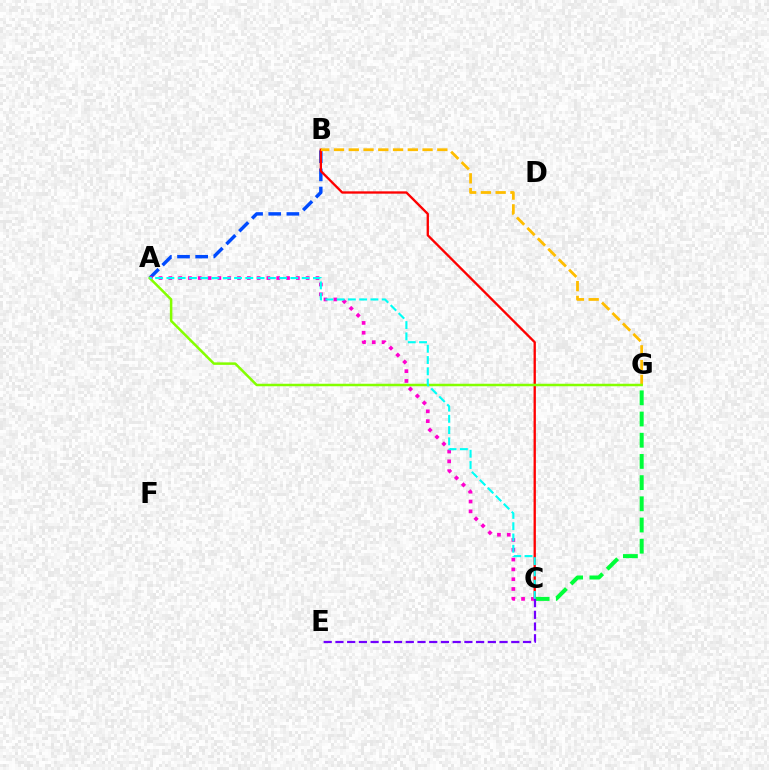{('C', 'G'): [{'color': '#00ff39', 'line_style': 'dashed', 'thickness': 2.88}], ('A', 'B'): [{'color': '#004bff', 'line_style': 'dashed', 'thickness': 2.47}], ('B', 'C'): [{'color': '#ff0000', 'line_style': 'solid', 'thickness': 1.67}], ('A', 'C'): [{'color': '#ff00cf', 'line_style': 'dotted', 'thickness': 2.67}, {'color': '#00fff6', 'line_style': 'dashed', 'thickness': 1.53}], ('B', 'G'): [{'color': '#ffbd00', 'line_style': 'dashed', 'thickness': 2.01}], ('A', 'G'): [{'color': '#84ff00', 'line_style': 'solid', 'thickness': 1.8}], ('C', 'E'): [{'color': '#7200ff', 'line_style': 'dashed', 'thickness': 1.59}]}